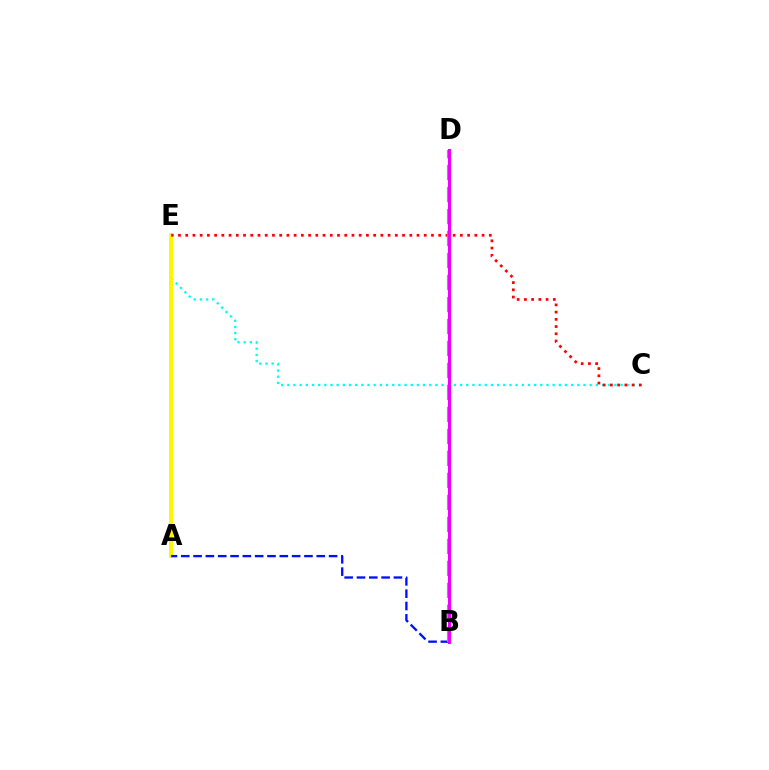{('C', 'E'): [{'color': '#00fff6', 'line_style': 'dotted', 'thickness': 1.68}, {'color': '#ff0000', 'line_style': 'dotted', 'thickness': 1.96}], ('A', 'E'): [{'color': '#fcf500', 'line_style': 'solid', 'thickness': 2.81}], ('A', 'B'): [{'color': '#0010ff', 'line_style': 'dashed', 'thickness': 1.67}], ('B', 'D'): [{'color': '#08ff00', 'line_style': 'dashed', 'thickness': 2.99}, {'color': '#ee00ff', 'line_style': 'solid', 'thickness': 2.22}]}